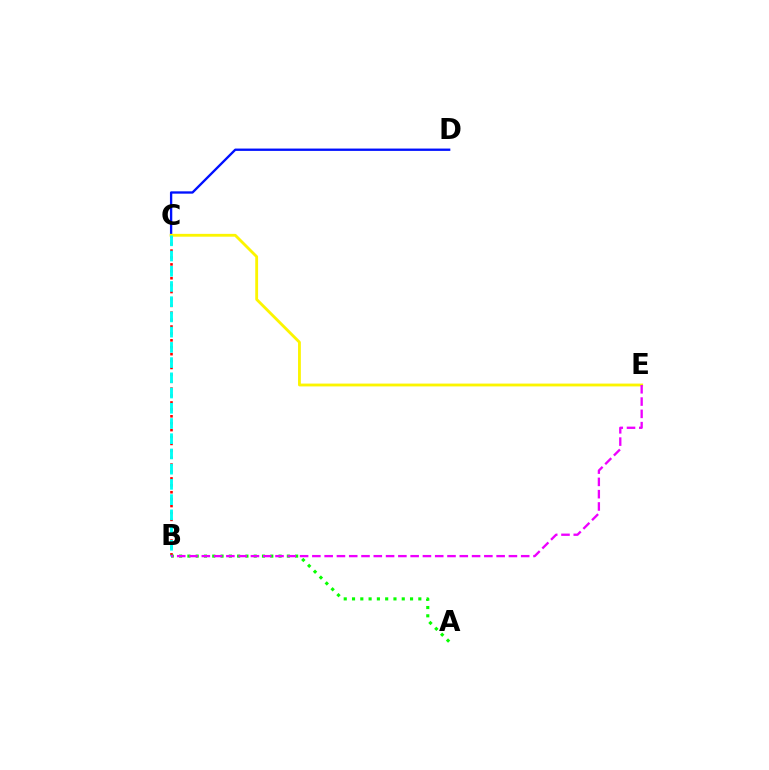{('B', 'C'): [{'color': '#ff0000', 'line_style': 'dotted', 'thickness': 1.88}, {'color': '#00fff6', 'line_style': 'dashed', 'thickness': 2.07}], ('A', 'B'): [{'color': '#08ff00', 'line_style': 'dotted', 'thickness': 2.25}], ('C', 'D'): [{'color': '#0010ff', 'line_style': 'solid', 'thickness': 1.68}], ('C', 'E'): [{'color': '#fcf500', 'line_style': 'solid', 'thickness': 2.04}], ('B', 'E'): [{'color': '#ee00ff', 'line_style': 'dashed', 'thickness': 1.67}]}